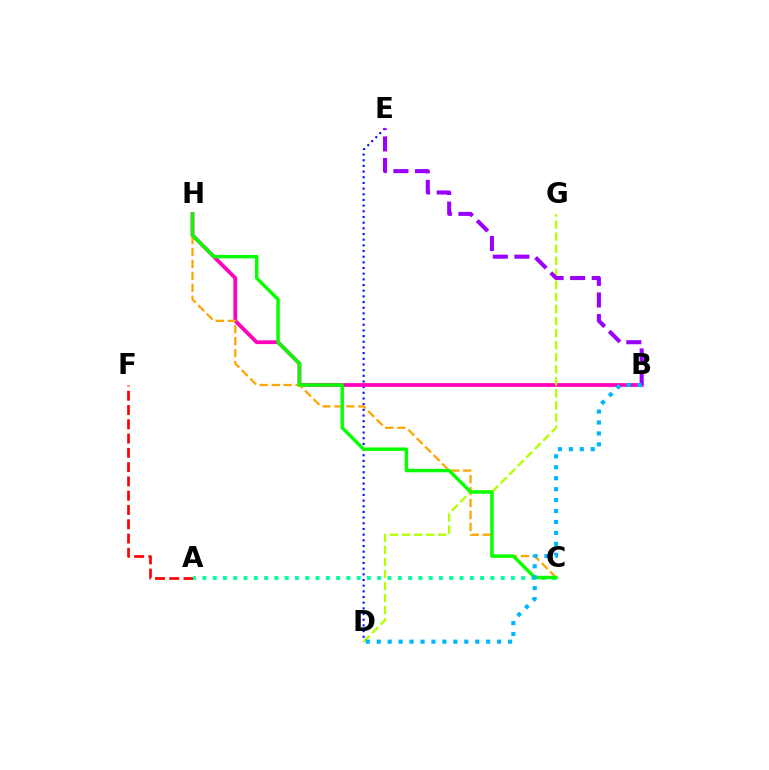{('A', 'F'): [{'color': '#ff0000', 'line_style': 'dashed', 'thickness': 1.94}], ('D', 'E'): [{'color': '#0010ff', 'line_style': 'dotted', 'thickness': 1.54}], ('B', 'H'): [{'color': '#ff00bd', 'line_style': 'solid', 'thickness': 2.71}], ('C', 'H'): [{'color': '#ffa500', 'line_style': 'dashed', 'thickness': 1.62}, {'color': '#08ff00', 'line_style': 'solid', 'thickness': 2.48}], ('A', 'C'): [{'color': '#00ff9d', 'line_style': 'dotted', 'thickness': 2.79}], ('D', 'G'): [{'color': '#b3ff00', 'line_style': 'dashed', 'thickness': 1.64}], ('B', 'E'): [{'color': '#9b00ff', 'line_style': 'dashed', 'thickness': 2.93}], ('B', 'D'): [{'color': '#00b5ff', 'line_style': 'dotted', 'thickness': 2.97}]}